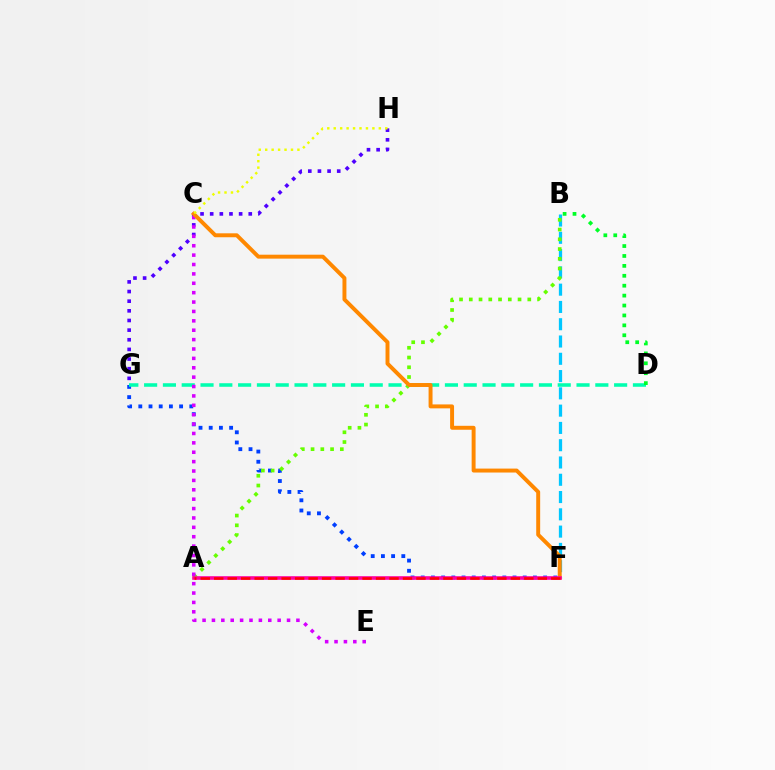{('F', 'G'): [{'color': '#003fff', 'line_style': 'dotted', 'thickness': 2.77}], ('B', 'F'): [{'color': '#00c7ff', 'line_style': 'dashed', 'thickness': 2.35}], ('A', 'B'): [{'color': '#66ff00', 'line_style': 'dotted', 'thickness': 2.65}], ('D', 'G'): [{'color': '#00ffaf', 'line_style': 'dashed', 'thickness': 2.55}], ('G', 'H'): [{'color': '#4f00ff', 'line_style': 'dotted', 'thickness': 2.62}], ('C', 'E'): [{'color': '#d600ff', 'line_style': 'dotted', 'thickness': 2.55}], ('C', 'F'): [{'color': '#ff8800', 'line_style': 'solid', 'thickness': 2.84}], ('A', 'F'): [{'color': '#ff00a0', 'line_style': 'solid', 'thickness': 2.6}, {'color': '#ff0000', 'line_style': 'dashed', 'thickness': 1.83}], ('C', 'H'): [{'color': '#eeff00', 'line_style': 'dotted', 'thickness': 1.75}], ('B', 'D'): [{'color': '#00ff27', 'line_style': 'dotted', 'thickness': 2.69}]}